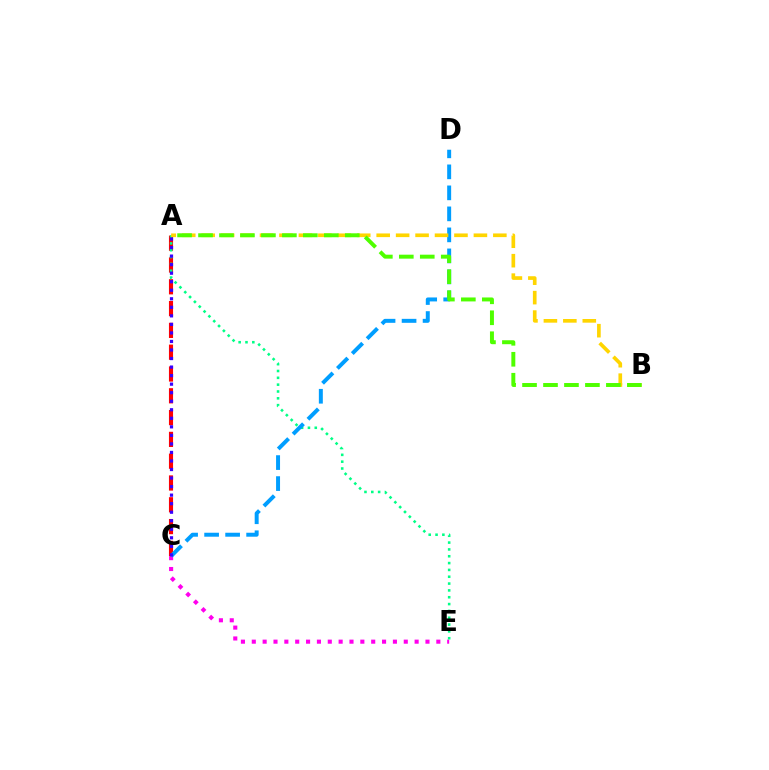{('A', 'C'): [{'color': '#ff0000', 'line_style': 'dashed', 'thickness': 2.96}, {'color': '#3700ff', 'line_style': 'dotted', 'thickness': 2.32}], ('C', 'E'): [{'color': '#ff00ed', 'line_style': 'dotted', 'thickness': 2.95}], ('A', 'E'): [{'color': '#00ff86', 'line_style': 'dotted', 'thickness': 1.86}], ('C', 'D'): [{'color': '#009eff', 'line_style': 'dashed', 'thickness': 2.85}], ('A', 'B'): [{'color': '#ffd500', 'line_style': 'dashed', 'thickness': 2.64}, {'color': '#4fff00', 'line_style': 'dashed', 'thickness': 2.85}]}